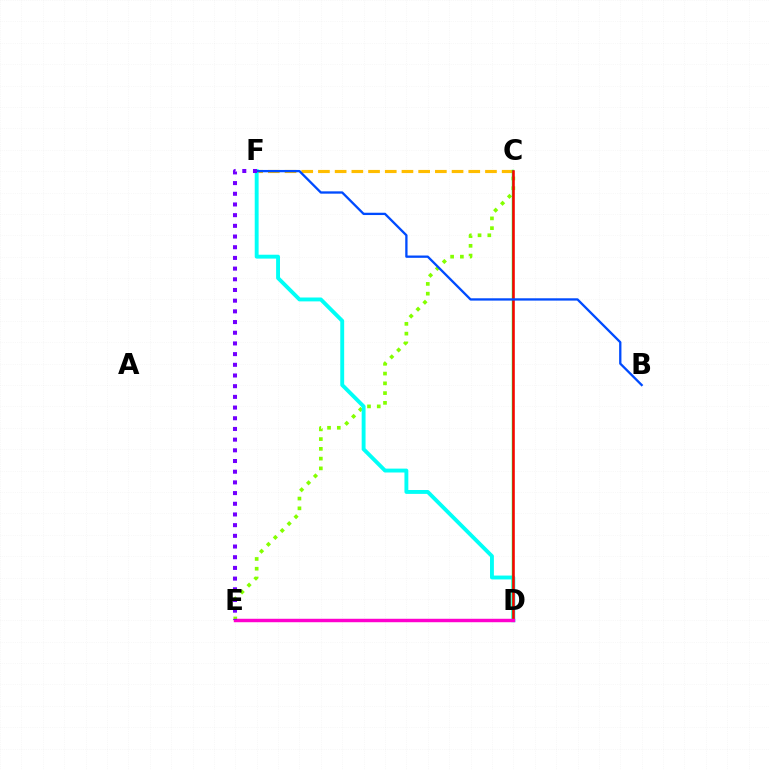{('C', 'F'): [{'color': '#ffbd00', 'line_style': 'dashed', 'thickness': 2.27}], ('C', 'E'): [{'color': '#84ff00', 'line_style': 'dotted', 'thickness': 2.65}], ('D', 'F'): [{'color': '#00fff6', 'line_style': 'solid', 'thickness': 2.8}], ('C', 'D'): [{'color': '#00ff39', 'line_style': 'solid', 'thickness': 1.74}, {'color': '#ff0000', 'line_style': 'solid', 'thickness': 1.82}], ('B', 'F'): [{'color': '#004bff', 'line_style': 'solid', 'thickness': 1.66}], ('D', 'E'): [{'color': '#ff00cf', 'line_style': 'solid', 'thickness': 2.48}], ('E', 'F'): [{'color': '#7200ff', 'line_style': 'dotted', 'thickness': 2.9}]}